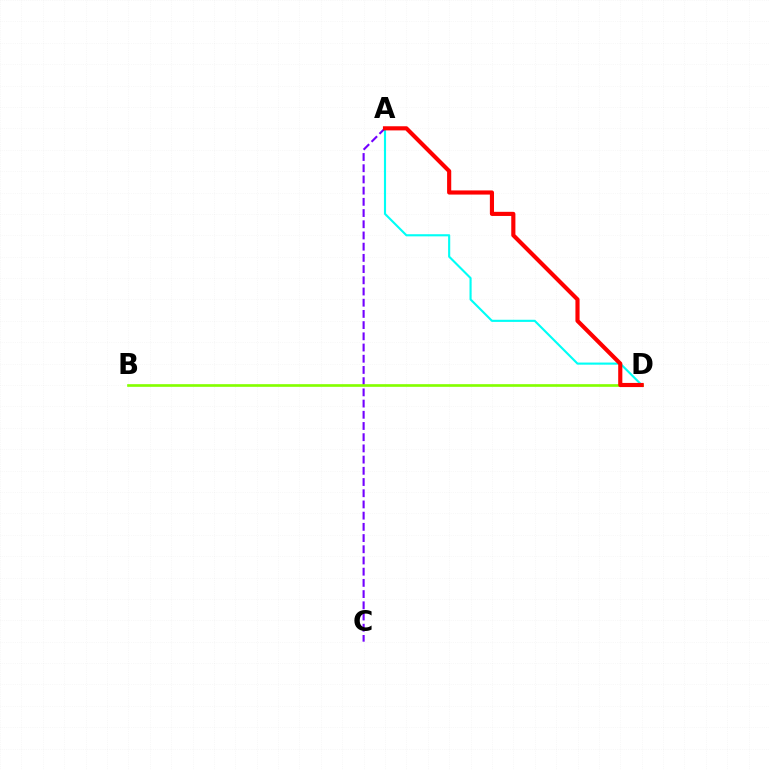{('A', 'D'): [{'color': '#00fff6', 'line_style': 'solid', 'thickness': 1.53}, {'color': '#ff0000', 'line_style': 'solid', 'thickness': 2.98}], ('A', 'C'): [{'color': '#7200ff', 'line_style': 'dashed', 'thickness': 1.52}], ('B', 'D'): [{'color': '#84ff00', 'line_style': 'solid', 'thickness': 1.92}]}